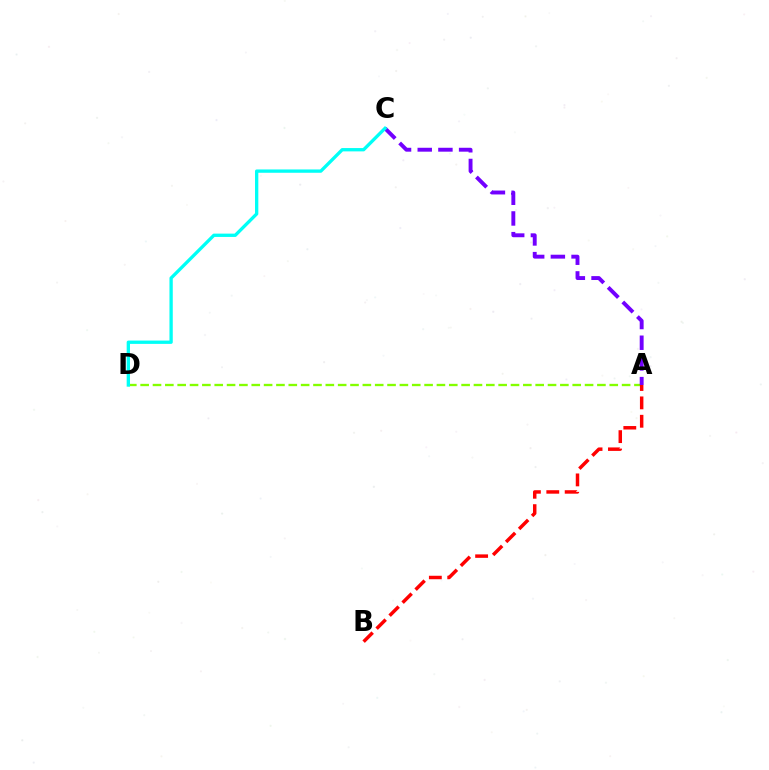{('A', 'D'): [{'color': '#84ff00', 'line_style': 'dashed', 'thickness': 1.68}], ('A', 'C'): [{'color': '#7200ff', 'line_style': 'dashed', 'thickness': 2.81}], ('C', 'D'): [{'color': '#00fff6', 'line_style': 'solid', 'thickness': 2.39}], ('A', 'B'): [{'color': '#ff0000', 'line_style': 'dashed', 'thickness': 2.5}]}